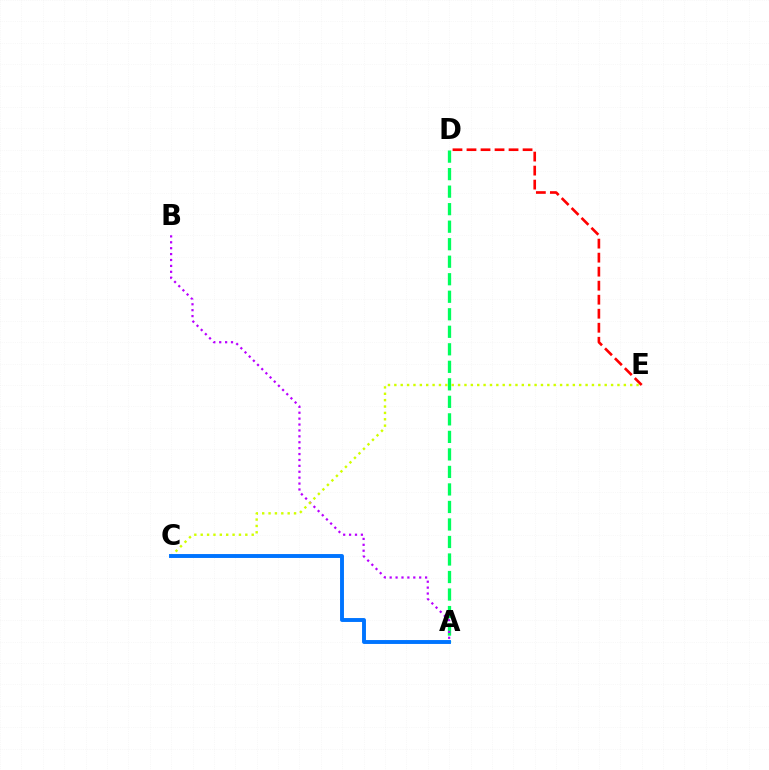{('D', 'E'): [{'color': '#ff0000', 'line_style': 'dashed', 'thickness': 1.9}], ('A', 'D'): [{'color': '#00ff5c', 'line_style': 'dashed', 'thickness': 2.38}], ('A', 'B'): [{'color': '#b900ff', 'line_style': 'dotted', 'thickness': 1.6}], ('C', 'E'): [{'color': '#d1ff00', 'line_style': 'dotted', 'thickness': 1.73}], ('A', 'C'): [{'color': '#0074ff', 'line_style': 'solid', 'thickness': 2.81}]}